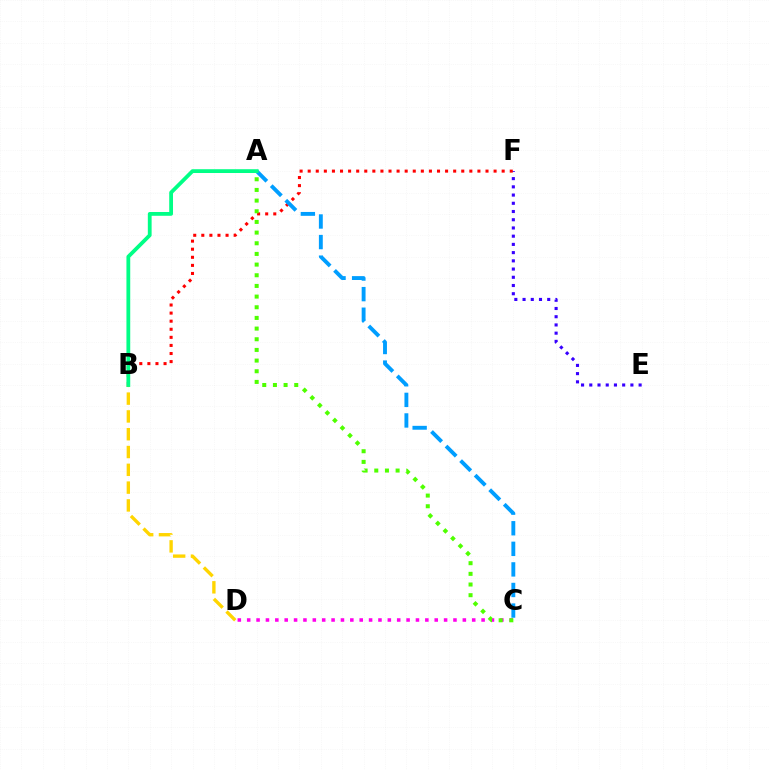{('E', 'F'): [{'color': '#3700ff', 'line_style': 'dotted', 'thickness': 2.23}], ('C', 'D'): [{'color': '#ff00ed', 'line_style': 'dotted', 'thickness': 2.55}], ('B', 'D'): [{'color': '#ffd500', 'line_style': 'dashed', 'thickness': 2.42}], ('B', 'F'): [{'color': '#ff0000', 'line_style': 'dotted', 'thickness': 2.2}], ('A', 'C'): [{'color': '#009eff', 'line_style': 'dashed', 'thickness': 2.8}, {'color': '#4fff00', 'line_style': 'dotted', 'thickness': 2.9}], ('A', 'B'): [{'color': '#00ff86', 'line_style': 'solid', 'thickness': 2.73}]}